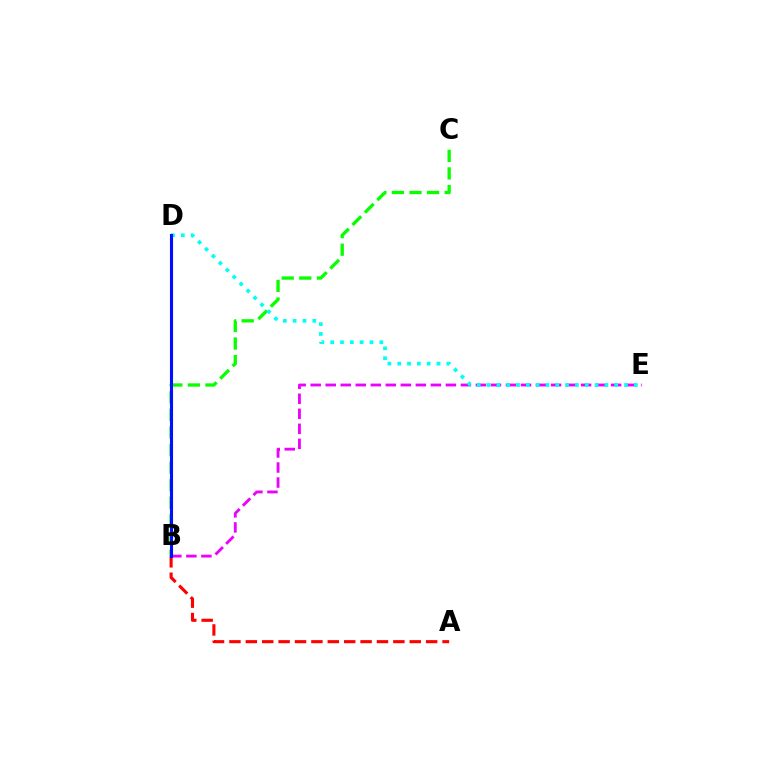{('B', 'C'): [{'color': '#08ff00', 'line_style': 'dashed', 'thickness': 2.39}], ('B', 'E'): [{'color': '#ee00ff', 'line_style': 'dashed', 'thickness': 2.04}], ('B', 'D'): [{'color': '#fcf500', 'line_style': 'solid', 'thickness': 2.09}, {'color': '#0010ff', 'line_style': 'solid', 'thickness': 2.22}], ('D', 'E'): [{'color': '#00fff6', 'line_style': 'dotted', 'thickness': 2.67}], ('A', 'B'): [{'color': '#ff0000', 'line_style': 'dashed', 'thickness': 2.23}]}